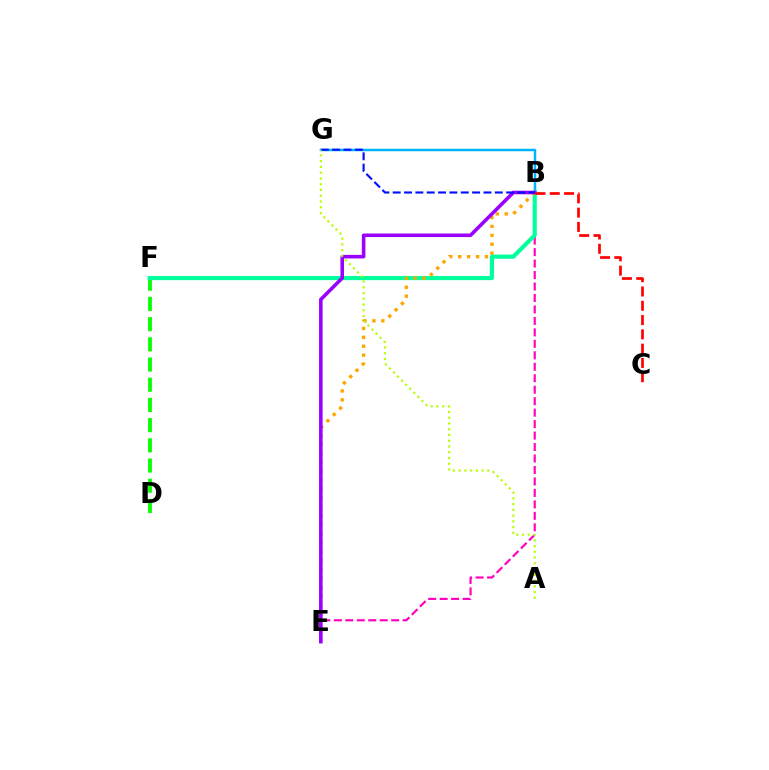{('D', 'F'): [{'color': '#08ff00', 'line_style': 'dashed', 'thickness': 2.74}], ('B', 'G'): [{'color': '#00b5ff', 'line_style': 'solid', 'thickness': 1.8}, {'color': '#0010ff', 'line_style': 'dashed', 'thickness': 1.54}], ('B', 'E'): [{'color': '#ff00bd', 'line_style': 'dashed', 'thickness': 1.56}, {'color': '#ffa500', 'line_style': 'dotted', 'thickness': 2.42}, {'color': '#9b00ff', 'line_style': 'solid', 'thickness': 2.57}], ('B', 'F'): [{'color': '#00ff9d', 'line_style': 'solid', 'thickness': 2.99}], ('B', 'C'): [{'color': '#ff0000', 'line_style': 'dashed', 'thickness': 1.94}], ('A', 'G'): [{'color': '#b3ff00', 'line_style': 'dotted', 'thickness': 1.56}]}